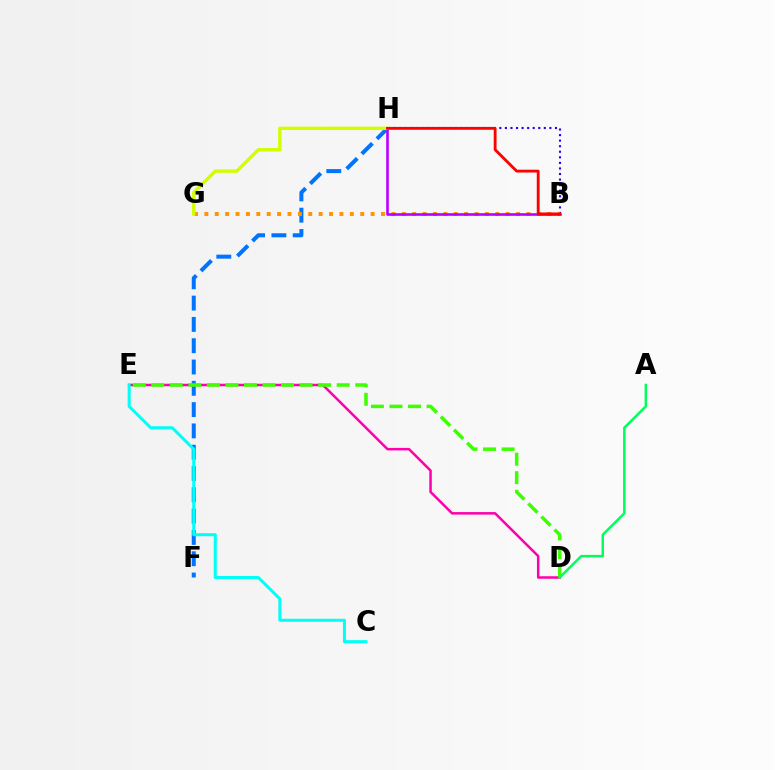{('F', 'H'): [{'color': '#0074ff', 'line_style': 'dashed', 'thickness': 2.89}], ('B', 'H'): [{'color': '#2500ff', 'line_style': 'dotted', 'thickness': 1.51}, {'color': '#b900ff', 'line_style': 'solid', 'thickness': 1.88}, {'color': '#ff0000', 'line_style': 'solid', 'thickness': 2.04}], ('D', 'E'): [{'color': '#ff00ac', 'line_style': 'solid', 'thickness': 1.81}, {'color': '#3dff00', 'line_style': 'dashed', 'thickness': 2.52}], ('B', 'G'): [{'color': '#ff9400', 'line_style': 'dotted', 'thickness': 2.82}], ('C', 'E'): [{'color': '#00fff6', 'line_style': 'solid', 'thickness': 2.18}], ('G', 'H'): [{'color': '#d1ff00', 'line_style': 'solid', 'thickness': 2.44}], ('A', 'D'): [{'color': '#00ff5c', 'line_style': 'solid', 'thickness': 1.79}]}